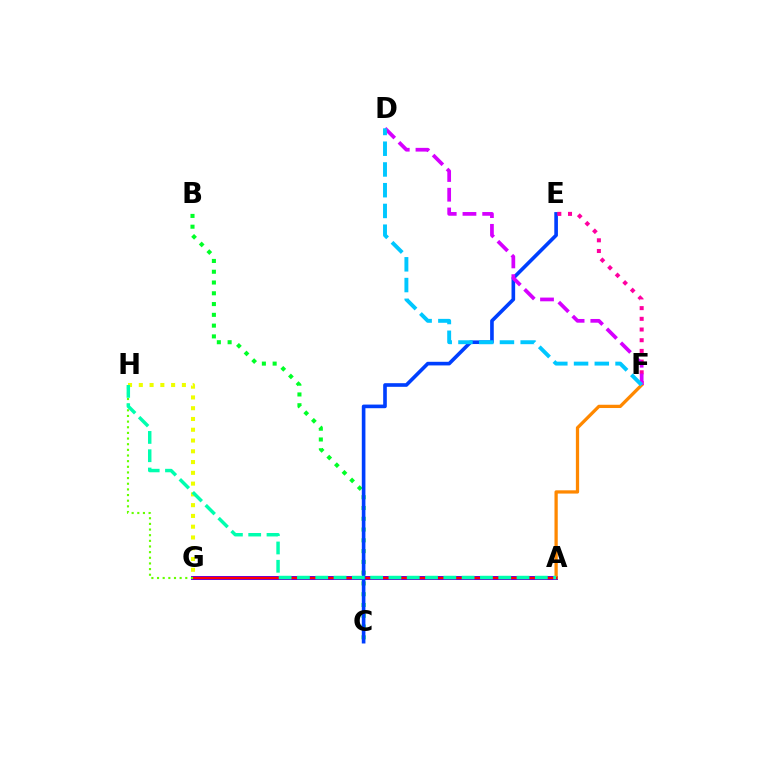{('A', 'G'): [{'color': '#4f00ff', 'line_style': 'solid', 'thickness': 2.84}, {'color': '#ff0000', 'line_style': 'solid', 'thickness': 1.72}], ('B', 'C'): [{'color': '#00ff27', 'line_style': 'dotted', 'thickness': 2.93}], ('A', 'F'): [{'color': '#ff8800', 'line_style': 'solid', 'thickness': 2.35}], ('C', 'E'): [{'color': '#003fff', 'line_style': 'solid', 'thickness': 2.61}], ('E', 'F'): [{'color': '#ff00a0', 'line_style': 'dotted', 'thickness': 2.91}], ('G', 'H'): [{'color': '#66ff00', 'line_style': 'dotted', 'thickness': 1.53}, {'color': '#eeff00', 'line_style': 'dotted', 'thickness': 2.93}], ('D', 'F'): [{'color': '#d600ff', 'line_style': 'dashed', 'thickness': 2.68}, {'color': '#00c7ff', 'line_style': 'dashed', 'thickness': 2.82}], ('A', 'H'): [{'color': '#00ffaf', 'line_style': 'dashed', 'thickness': 2.49}]}